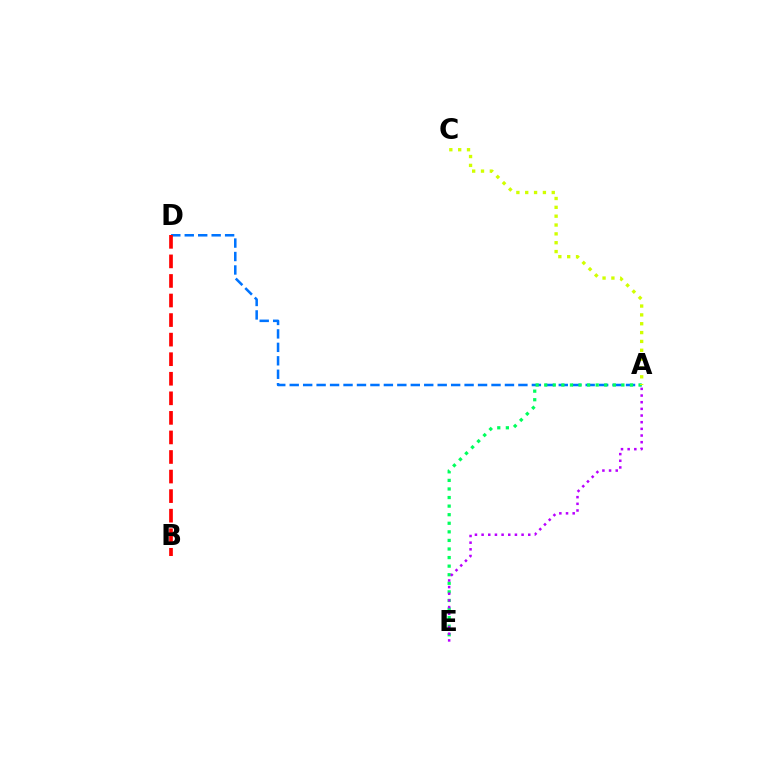{('A', 'D'): [{'color': '#0074ff', 'line_style': 'dashed', 'thickness': 1.83}], ('A', 'E'): [{'color': '#00ff5c', 'line_style': 'dotted', 'thickness': 2.33}, {'color': '#b900ff', 'line_style': 'dotted', 'thickness': 1.81}], ('B', 'D'): [{'color': '#ff0000', 'line_style': 'dashed', 'thickness': 2.66}], ('A', 'C'): [{'color': '#d1ff00', 'line_style': 'dotted', 'thickness': 2.4}]}